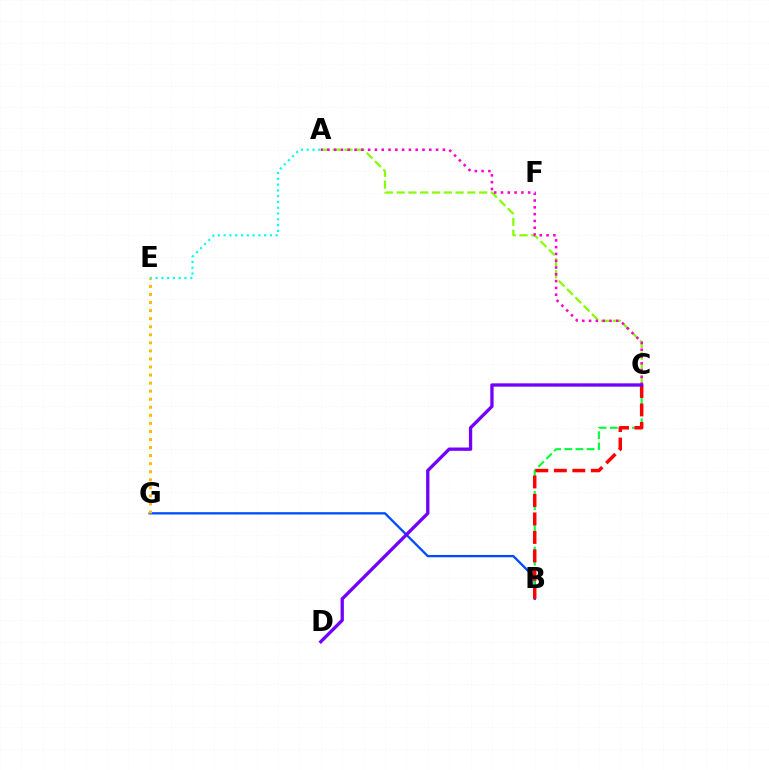{('B', 'G'): [{'color': '#004bff', 'line_style': 'solid', 'thickness': 1.65}], ('B', 'C'): [{'color': '#00ff39', 'line_style': 'dashed', 'thickness': 1.51}, {'color': '#ff0000', 'line_style': 'dashed', 'thickness': 2.51}], ('A', 'E'): [{'color': '#00fff6', 'line_style': 'dotted', 'thickness': 1.57}], ('A', 'C'): [{'color': '#84ff00', 'line_style': 'dashed', 'thickness': 1.6}, {'color': '#ff00cf', 'line_style': 'dotted', 'thickness': 1.85}], ('C', 'D'): [{'color': '#7200ff', 'line_style': 'solid', 'thickness': 2.38}], ('E', 'G'): [{'color': '#ffbd00', 'line_style': 'dotted', 'thickness': 2.19}]}